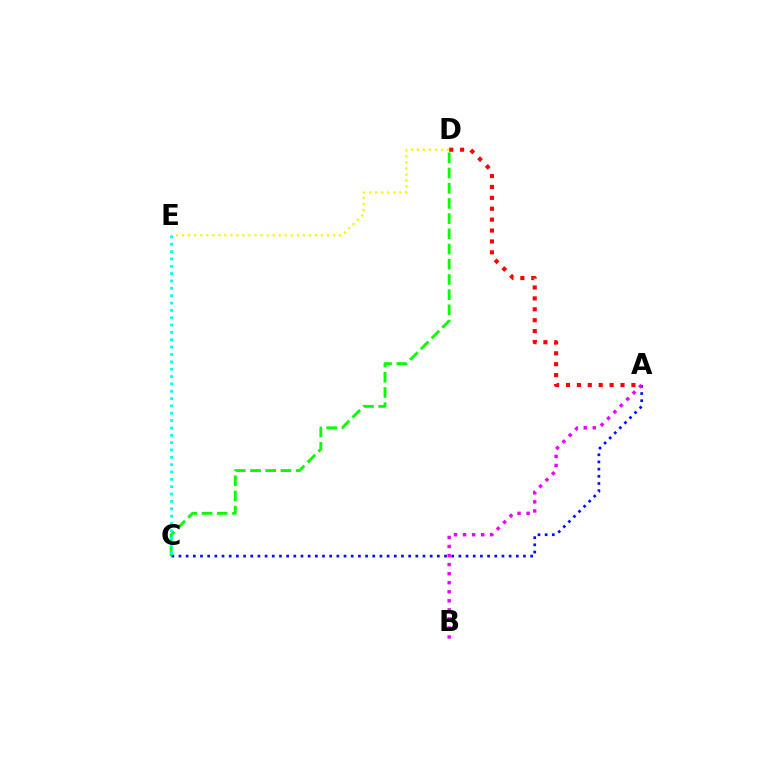{('D', 'E'): [{'color': '#fcf500', 'line_style': 'dotted', 'thickness': 1.64}], ('A', 'C'): [{'color': '#0010ff', 'line_style': 'dotted', 'thickness': 1.95}], ('A', 'B'): [{'color': '#ee00ff', 'line_style': 'dotted', 'thickness': 2.46}], ('A', 'D'): [{'color': '#ff0000', 'line_style': 'dotted', 'thickness': 2.96}], ('C', 'D'): [{'color': '#08ff00', 'line_style': 'dashed', 'thickness': 2.07}], ('C', 'E'): [{'color': '#00fff6', 'line_style': 'dotted', 'thickness': 2.0}]}